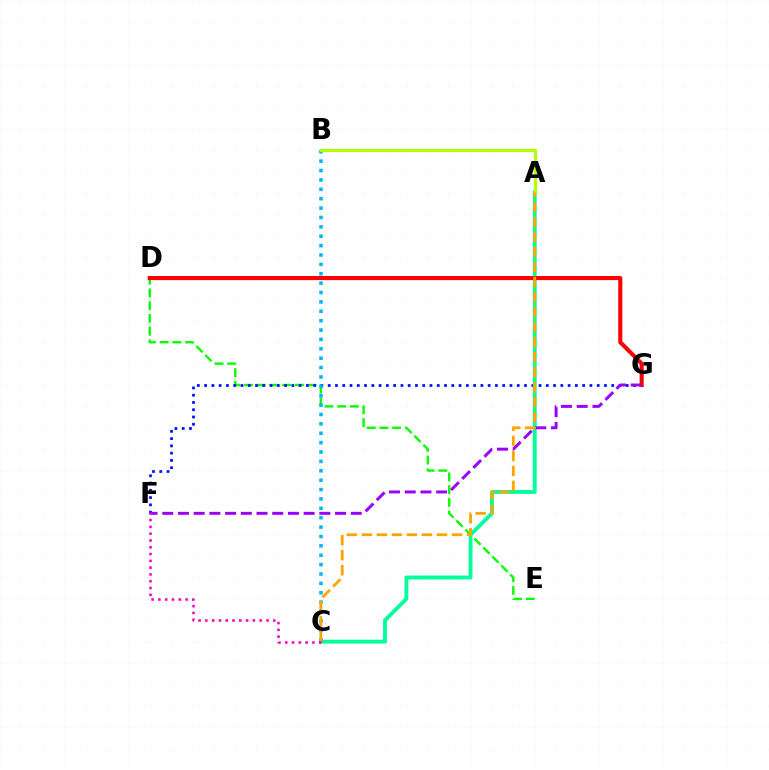{('D', 'E'): [{'color': '#08ff00', 'line_style': 'dashed', 'thickness': 1.73}], ('F', 'G'): [{'color': '#0010ff', 'line_style': 'dotted', 'thickness': 1.98}, {'color': '#9b00ff', 'line_style': 'dashed', 'thickness': 2.13}], ('A', 'C'): [{'color': '#00ff9d', 'line_style': 'solid', 'thickness': 2.78}, {'color': '#ffa500', 'line_style': 'dashed', 'thickness': 2.04}], ('B', 'C'): [{'color': '#00b5ff', 'line_style': 'dotted', 'thickness': 2.55}], ('D', 'G'): [{'color': '#ff0000', 'line_style': 'solid', 'thickness': 2.95}], ('A', 'B'): [{'color': '#b3ff00', 'line_style': 'solid', 'thickness': 2.27}], ('C', 'F'): [{'color': '#ff00bd', 'line_style': 'dotted', 'thickness': 1.85}]}